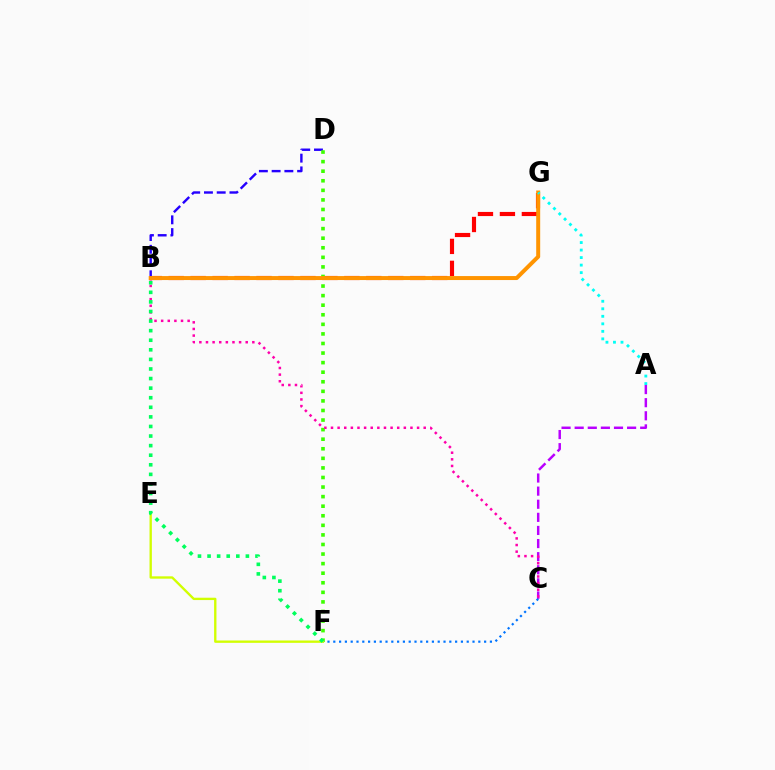{('B', 'G'): [{'color': '#ff0000', 'line_style': 'dashed', 'thickness': 2.98}, {'color': '#ff9400', 'line_style': 'solid', 'thickness': 2.86}], ('A', 'C'): [{'color': '#b900ff', 'line_style': 'dashed', 'thickness': 1.78}], ('B', 'D'): [{'color': '#2500ff', 'line_style': 'dashed', 'thickness': 1.73}], ('D', 'F'): [{'color': '#3dff00', 'line_style': 'dotted', 'thickness': 2.6}], ('B', 'C'): [{'color': '#ff00ac', 'line_style': 'dotted', 'thickness': 1.8}], ('A', 'G'): [{'color': '#00fff6', 'line_style': 'dotted', 'thickness': 2.04}], ('C', 'F'): [{'color': '#0074ff', 'line_style': 'dotted', 'thickness': 1.58}], ('E', 'F'): [{'color': '#d1ff00', 'line_style': 'solid', 'thickness': 1.69}], ('B', 'F'): [{'color': '#00ff5c', 'line_style': 'dotted', 'thickness': 2.6}]}